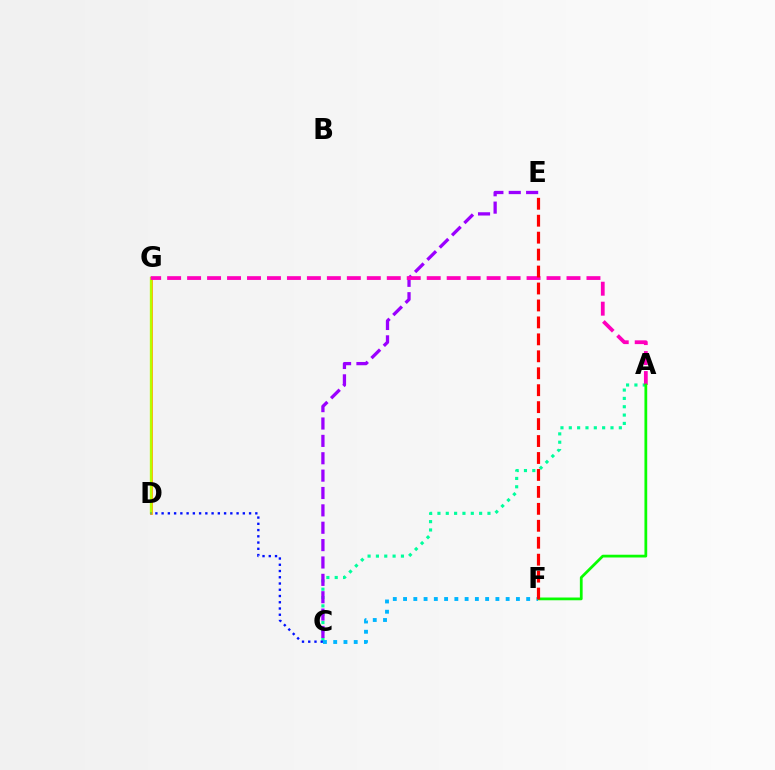{('D', 'G'): [{'color': '#ffa500', 'line_style': 'solid', 'thickness': 1.98}, {'color': '#b3ff00', 'line_style': 'solid', 'thickness': 1.67}], ('A', 'C'): [{'color': '#00ff9d', 'line_style': 'dotted', 'thickness': 2.27}], ('C', 'D'): [{'color': '#0010ff', 'line_style': 'dotted', 'thickness': 1.7}], ('C', 'E'): [{'color': '#9b00ff', 'line_style': 'dashed', 'thickness': 2.36}], ('A', 'G'): [{'color': '#ff00bd', 'line_style': 'dashed', 'thickness': 2.71}], ('A', 'F'): [{'color': '#08ff00', 'line_style': 'solid', 'thickness': 1.99}], ('C', 'F'): [{'color': '#00b5ff', 'line_style': 'dotted', 'thickness': 2.79}], ('E', 'F'): [{'color': '#ff0000', 'line_style': 'dashed', 'thickness': 2.3}]}